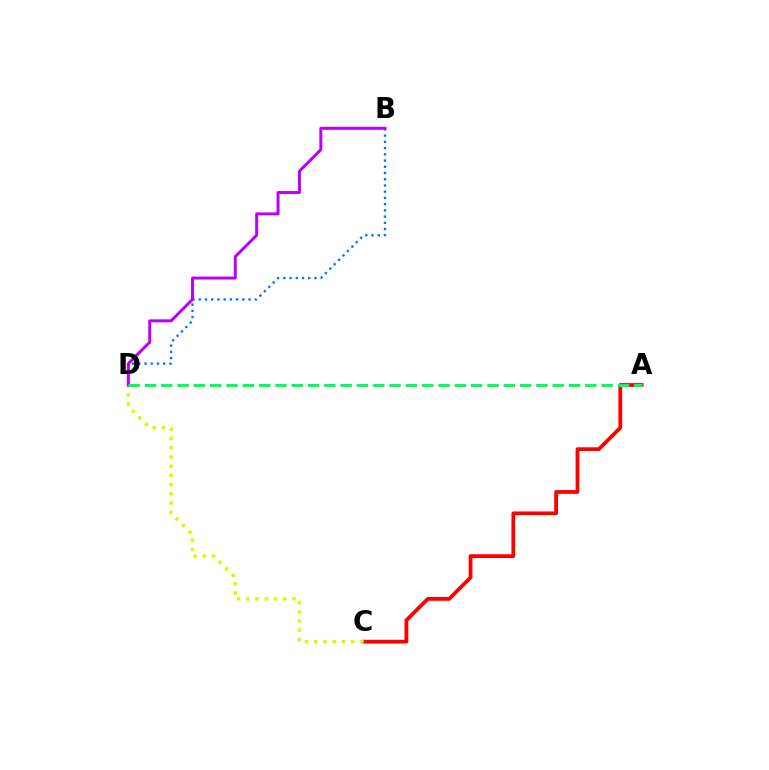{('B', 'D'): [{'color': '#0074ff', 'line_style': 'dotted', 'thickness': 1.69}, {'color': '#b900ff', 'line_style': 'solid', 'thickness': 2.14}], ('A', 'C'): [{'color': '#ff0000', 'line_style': 'solid', 'thickness': 2.73}], ('C', 'D'): [{'color': '#d1ff00', 'line_style': 'dotted', 'thickness': 2.51}], ('A', 'D'): [{'color': '#00ff5c', 'line_style': 'dashed', 'thickness': 2.22}]}